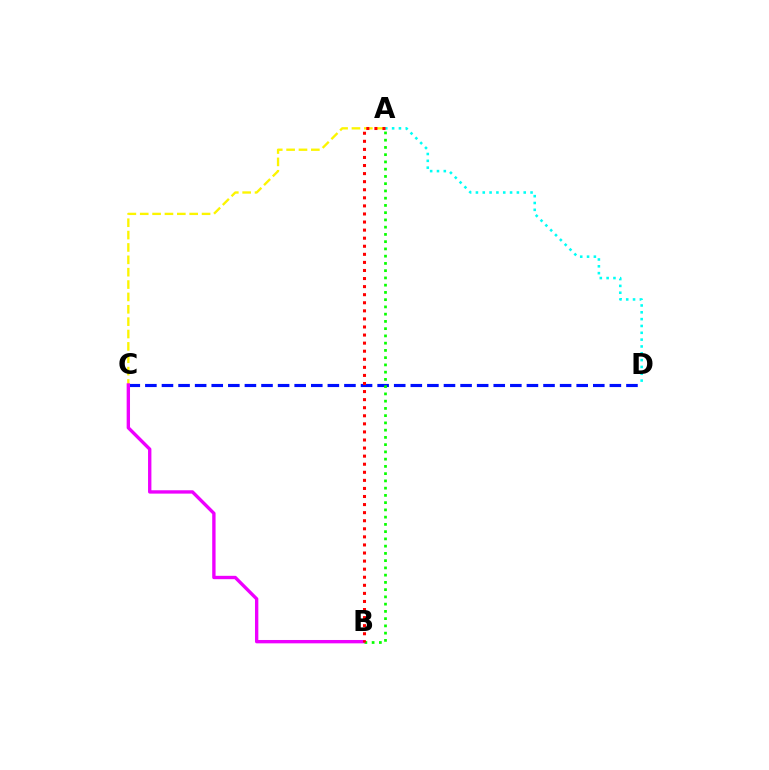{('A', 'C'): [{'color': '#fcf500', 'line_style': 'dashed', 'thickness': 1.68}], ('A', 'D'): [{'color': '#00fff6', 'line_style': 'dotted', 'thickness': 1.86}], ('C', 'D'): [{'color': '#0010ff', 'line_style': 'dashed', 'thickness': 2.25}], ('B', 'C'): [{'color': '#ee00ff', 'line_style': 'solid', 'thickness': 2.42}], ('A', 'B'): [{'color': '#08ff00', 'line_style': 'dotted', 'thickness': 1.97}, {'color': '#ff0000', 'line_style': 'dotted', 'thickness': 2.19}]}